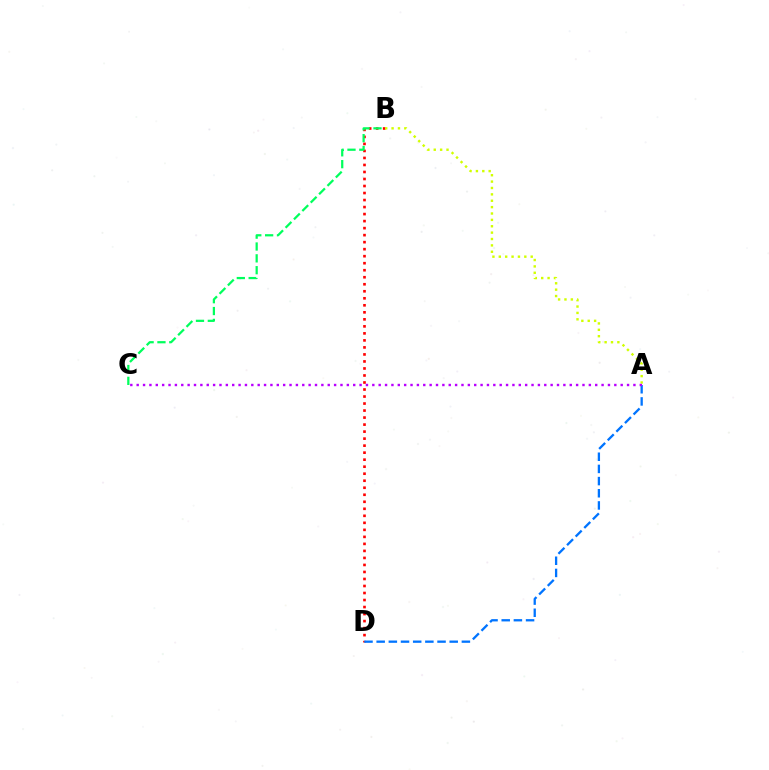{('B', 'D'): [{'color': '#ff0000', 'line_style': 'dotted', 'thickness': 1.91}], ('A', 'D'): [{'color': '#0074ff', 'line_style': 'dashed', 'thickness': 1.65}], ('A', 'B'): [{'color': '#d1ff00', 'line_style': 'dotted', 'thickness': 1.73}], ('A', 'C'): [{'color': '#b900ff', 'line_style': 'dotted', 'thickness': 1.73}], ('B', 'C'): [{'color': '#00ff5c', 'line_style': 'dashed', 'thickness': 1.61}]}